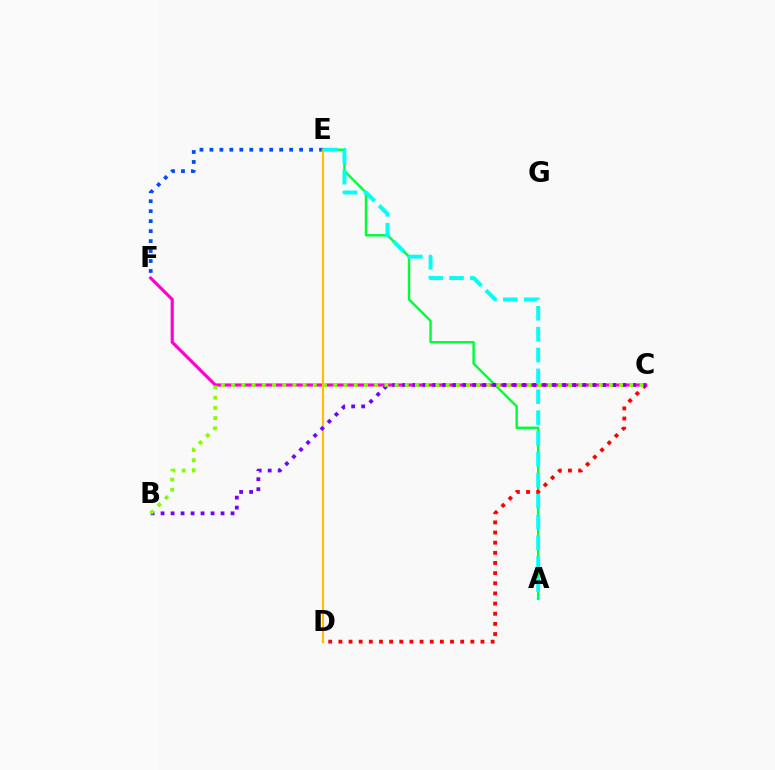{('E', 'F'): [{'color': '#004bff', 'line_style': 'dotted', 'thickness': 2.71}], ('C', 'F'): [{'color': '#ff00cf', 'line_style': 'solid', 'thickness': 2.27}], ('A', 'E'): [{'color': '#00ff39', 'line_style': 'solid', 'thickness': 1.75}, {'color': '#00fff6', 'line_style': 'dashed', 'thickness': 2.83}], ('D', 'E'): [{'color': '#ffbd00', 'line_style': 'solid', 'thickness': 1.54}], ('C', 'D'): [{'color': '#ff0000', 'line_style': 'dotted', 'thickness': 2.76}], ('B', 'C'): [{'color': '#7200ff', 'line_style': 'dotted', 'thickness': 2.72}, {'color': '#84ff00', 'line_style': 'dotted', 'thickness': 2.77}]}